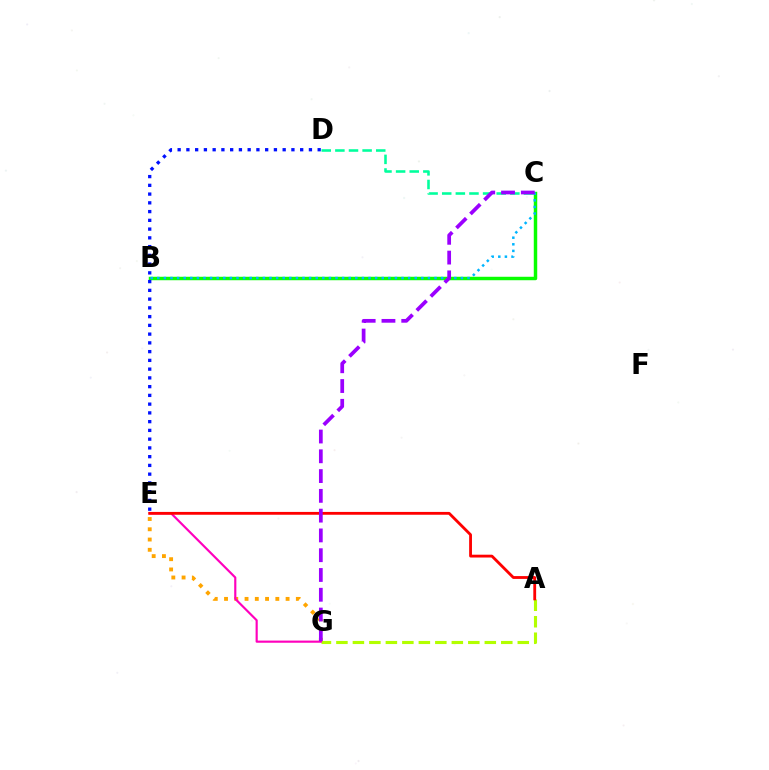{('B', 'C'): [{'color': '#08ff00', 'line_style': 'solid', 'thickness': 2.48}, {'color': '#00b5ff', 'line_style': 'dotted', 'thickness': 1.79}], ('C', 'D'): [{'color': '#00ff9d', 'line_style': 'dashed', 'thickness': 1.85}], ('E', 'G'): [{'color': '#ffa500', 'line_style': 'dotted', 'thickness': 2.79}, {'color': '#ff00bd', 'line_style': 'solid', 'thickness': 1.55}], ('A', 'G'): [{'color': '#b3ff00', 'line_style': 'dashed', 'thickness': 2.24}], ('A', 'E'): [{'color': '#ff0000', 'line_style': 'solid', 'thickness': 2.03}], ('D', 'E'): [{'color': '#0010ff', 'line_style': 'dotted', 'thickness': 2.38}], ('C', 'G'): [{'color': '#9b00ff', 'line_style': 'dashed', 'thickness': 2.69}]}